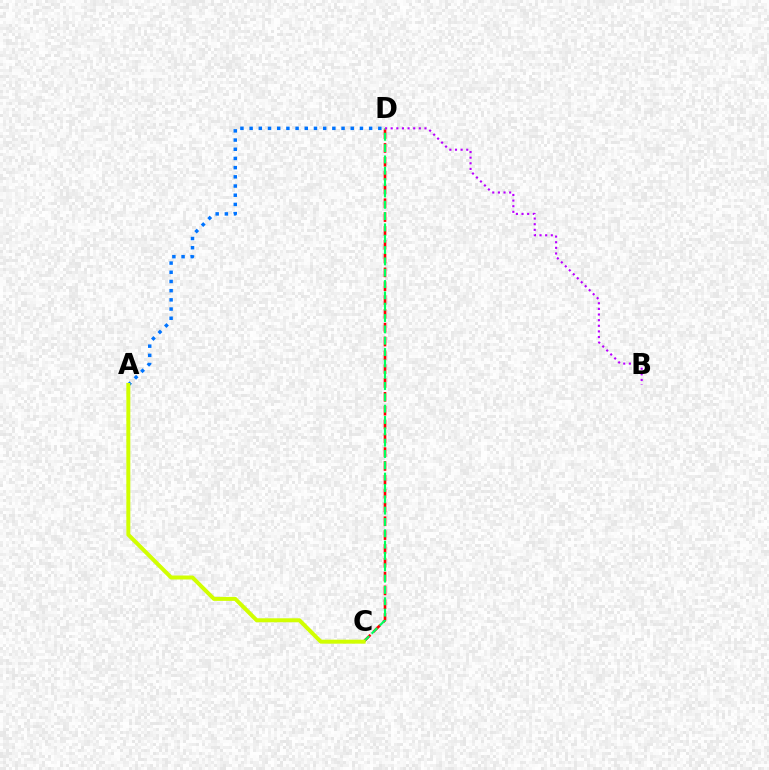{('C', 'D'): [{'color': '#ff0000', 'line_style': 'dashed', 'thickness': 1.88}, {'color': '#00ff5c', 'line_style': 'dashed', 'thickness': 1.54}], ('A', 'D'): [{'color': '#0074ff', 'line_style': 'dotted', 'thickness': 2.5}], ('A', 'C'): [{'color': '#d1ff00', 'line_style': 'solid', 'thickness': 2.86}], ('B', 'D'): [{'color': '#b900ff', 'line_style': 'dotted', 'thickness': 1.53}]}